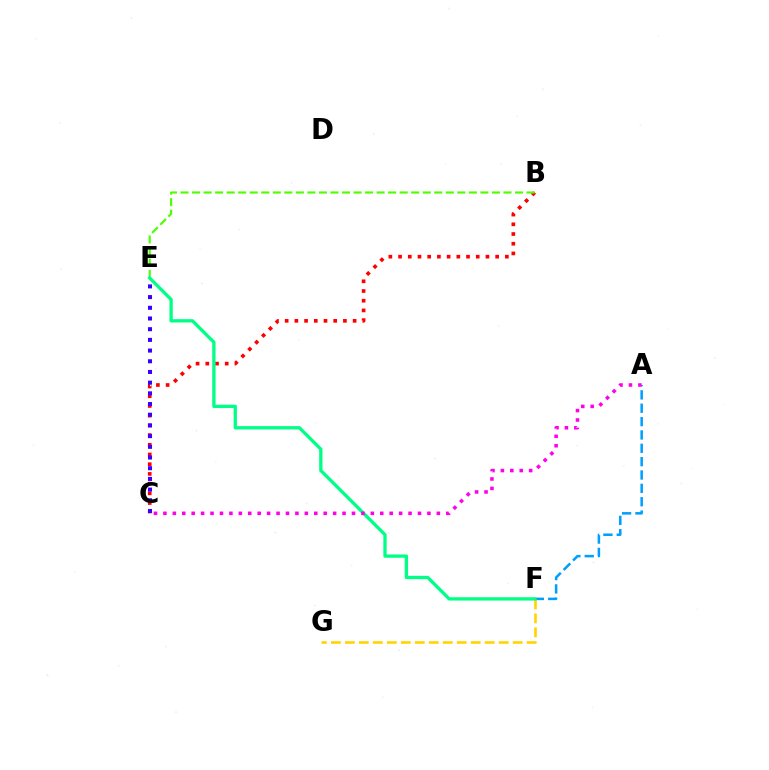{('A', 'F'): [{'color': '#009eff', 'line_style': 'dashed', 'thickness': 1.81}], ('B', 'C'): [{'color': '#ff0000', 'line_style': 'dotted', 'thickness': 2.64}], ('B', 'E'): [{'color': '#4fff00', 'line_style': 'dashed', 'thickness': 1.57}], ('C', 'E'): [{'color': '#3700ff', 'line_style': 'dotted', 'thickness': 2.91}], ('F', 'G'): [{'color': '#ffd500', 'line_style': 'dashed', 'thickness': 1.9}], ('E', 'F'): [{'color': '#00ff86', 'line_style': 'solid', 'thickness': 2.38}], ('A', 'C'): [{'color': '#ff00ed', 'line_style': 'dotted', 'thickness': 2.56}]}